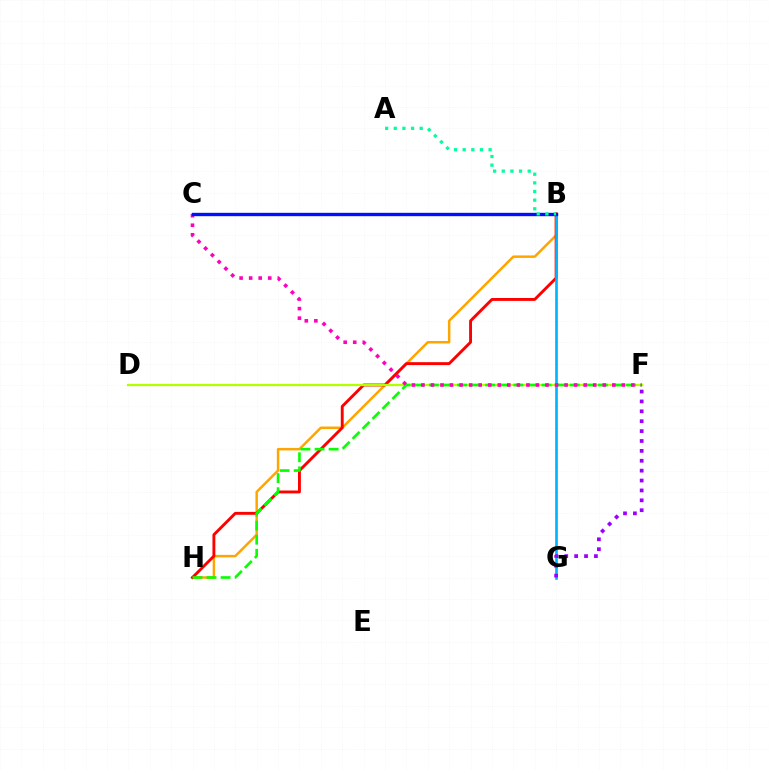{('B', 'H'): [{'color': '#ffa500', 'line_style': 'solid', 'thickness': 1.79}, {'color': '#ff0000', 'line_style': 'solid', 'thickness': 2.08}], ('D', 'F'): [{'color': '#b3ff00', 'line_style': 'solid', 'thickness': 1.63}], ('F', 'H'): [{'color': '#08ff00', 'line_style': 'dashed', 'thickness': 1.91}], ('B', 'G'): [{'color': '#00b5ff', 'line_style': 'solid', 'thickness': 1.92}], ('C', 'F'): [{'color': '#ff00bd', 'line_style': 'dotted', 'thickness': 2.59}], ('B', 'C'): [{'color': '#0010ff', 'line_style': 'solid', 'thickness': 2.42}], ('F', 'G'): [{'color': '#9b00ff', 'line_style': 'dotted', 'thickness': 2.69}], ('A', 'B'): [{'color': '#00ff9d', 'line_style': 'dotted', 'thickness': 2.35}]}